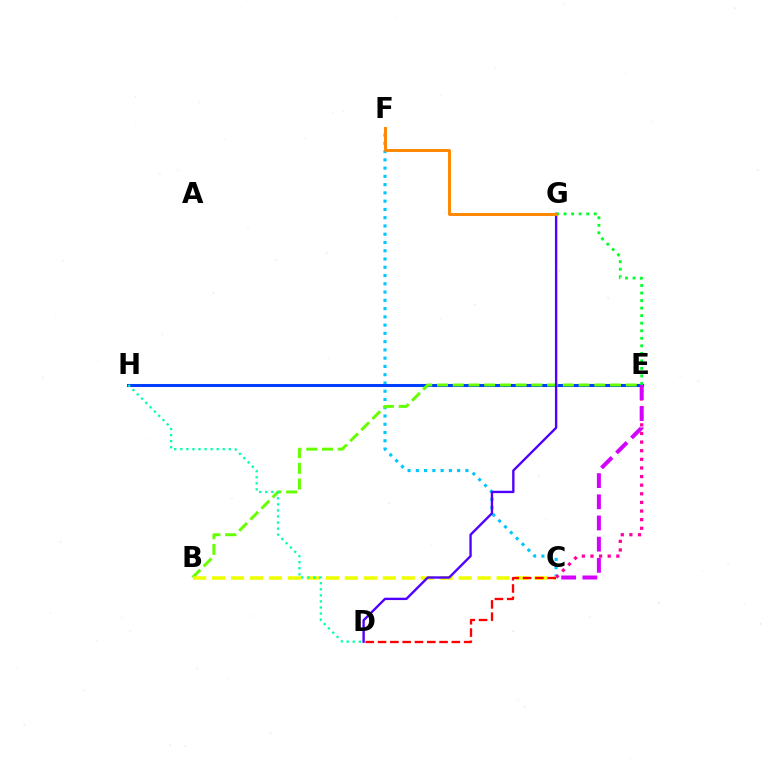{('C', 'F'): [{'color': '#00c7ff', 'line_style': 'dotted', 'thickness': 2.24}], ('C', 'E'): [{'color': '#ff00a0', 'line_style': 'dotted', 'thickness': 2.34}, {'color': '#d600ff', 'line_style': 'dashed', 'thickness': 2.88}], ('E', 'H'): [{'color': '#003fff', 'line_style': 'solid', 'thickness': 2.18}], ('B', 'E'): [{'color': '#66ff00', 'line_style': 'dashed', 'thickness': 2.14}], ('B', 'C'): [{'color': '#eeff00', 'line_style': 'dashed', 'thickness': 2.58}], ('E', 'G'): [{'color': '#00ff27', 'line_style': 'dotted', 'thickness': 2.05}], ('D', 'H'): [{'color': '#00ffaf', 'line_style': 'dotted', 'thickness': 1.65}], ('D', 'G'): [{'color': '#4f00ff', 'line_style': 'solid', 'thickness': 1.7}], ('F', 'G'): [{'color': '#ff8800', 'line_style': 'solid', 'thickness': 2.13}], ('C', 'D'): [{'color': '#ff0000', 'line_style': 'dashed', 'thickness': 1.67}]}